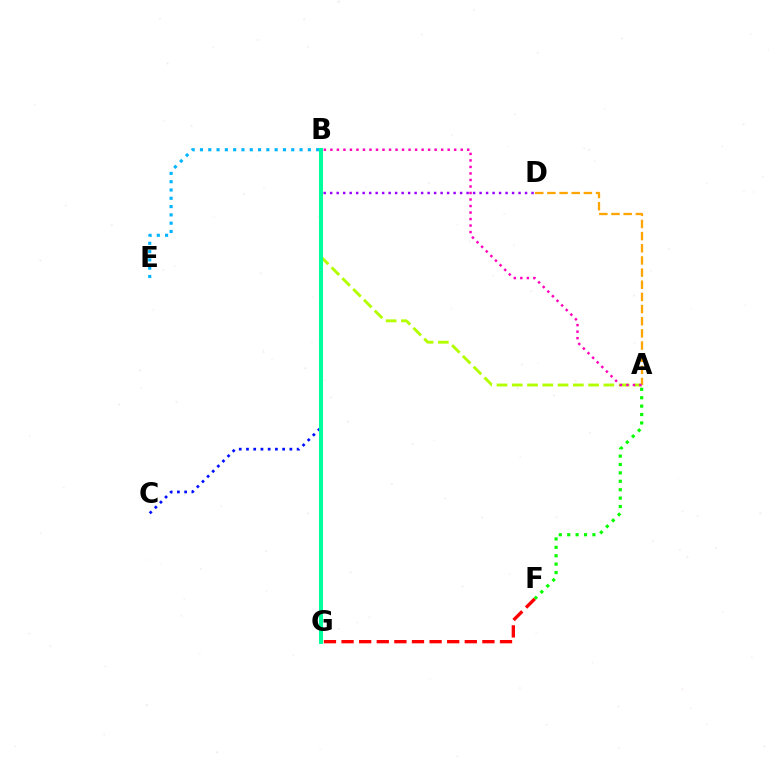{('A', 'F'): [{'color': '#08ff00', 'line_style': 'dotted', 'thickness': 2.28}], ('F', 'G'): [{'color': '#ff0000', 'line_style': 'dashed', 'thickness': 2.39}], ('A', 'D'): [{'color': '#ffa500', 'line_style': 'dashed', 'thickness': 1.65}], ('B', 'E'): [{'color': '#00b5ff', 'line_style': 'dotted', 'thickness': 2.25}], ('B', 'C'): [{'color': '#0010ff', 'line_style': 'dotted', 'thickness': 1.97}], ('A', 'B'): [{'color': '#b3ff00', 'line_style': 'dashed', 'thickness': 2.07}, {'color': '#ff00bd', 'line_style': 'dotted', 'thickness': 1.77}], ('B', 'D'): [{'color': '#9b00ff', 'line_style': 'dotted', 'thickness': 1.76}], ('B', 'G'): [{'color': '#00ff9d', 'line_style': 'solid', 'thickness': 2.89}]}